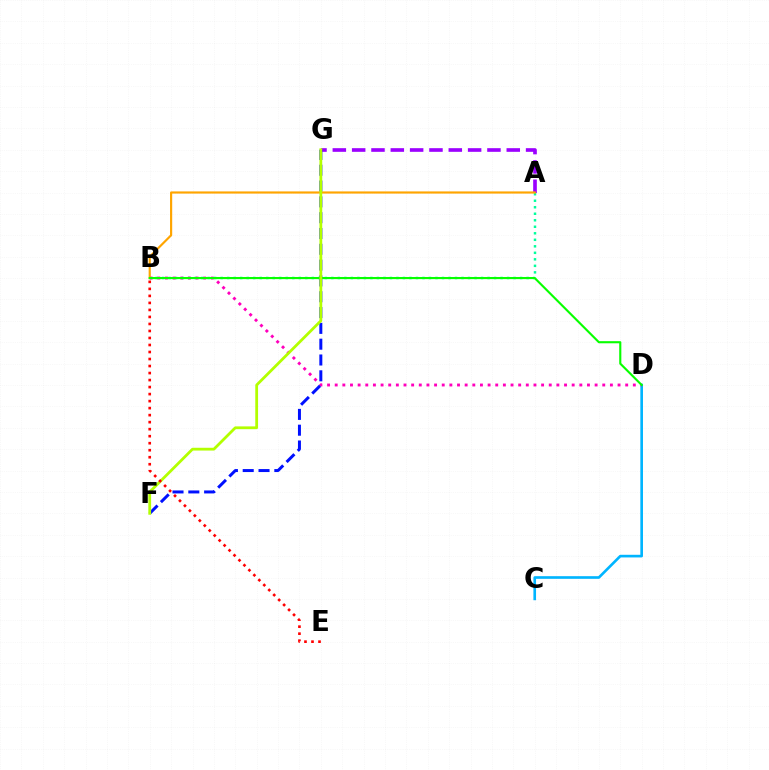{('C', 'D'): [{'color': '#00b5ff', 'line_style': 'solid', 'thickness': 1.9}], ('A', 'B'): [{'color': '#00ff9d', 'line_style': 'dotted', 'thickness': 1.77}, {'color': '#ffa500', 'line_style': 'solid', 'thickness': 1.56}], ('B', 'D'): [{'color': '#ff00bd', 'line_style': 'dotted', 'thickness': 2.08}, {'color': '#08ff00', 'line_style': 'solid', 'thickness': 1.53}], ('A', 'G'): [{'color': '#9b00ff', 'line_style': 'dashed', 'thickness': 2.63}], ('F', 'G'): [{'color': '#0010ff', 'line_style': 'dashed', 'thickness': 2.15}, {'color': '#b3ff00', 'line_style': 'solid', 'thickness': 2.01}], ('B', 'E'): [{'color': '#ff0000', 'line_style': 'dotted', 'thickness': 1.91}]}